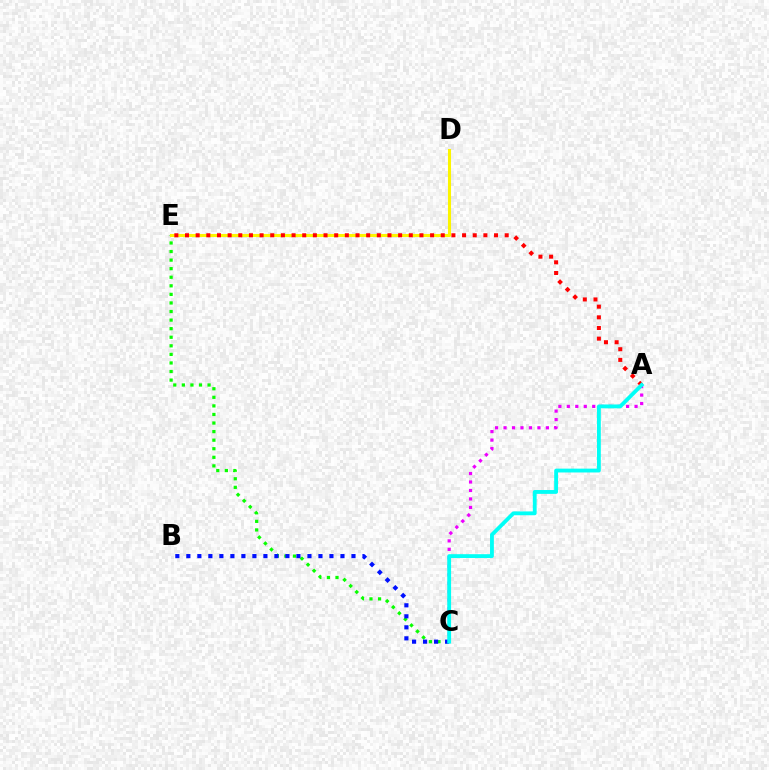{('C', 'E'): [{'color': '#08ff00', 'line_style': 'dotted', 'thickness': 2.33}], ('D', 'E'): [{'color': '#fcf500', 'line_style': 'solid', 'thickness': 2.2}], ('A', 'C'): [{'color': '#ee00ff', 'line_style': 'dotted', 'thickness': 2.3}, {'color': '#00fff6', 'line_style': 'solid', 'thickness': 2.76}], ('A', 'E'): [{'color': '#ff0000', 'line_style': 'dotted', 'thickness': 2.9}], ('B', 'C'): [{'color': '#0010ff', 'line_style': 'dotted', 'thickness': 2.99}]}